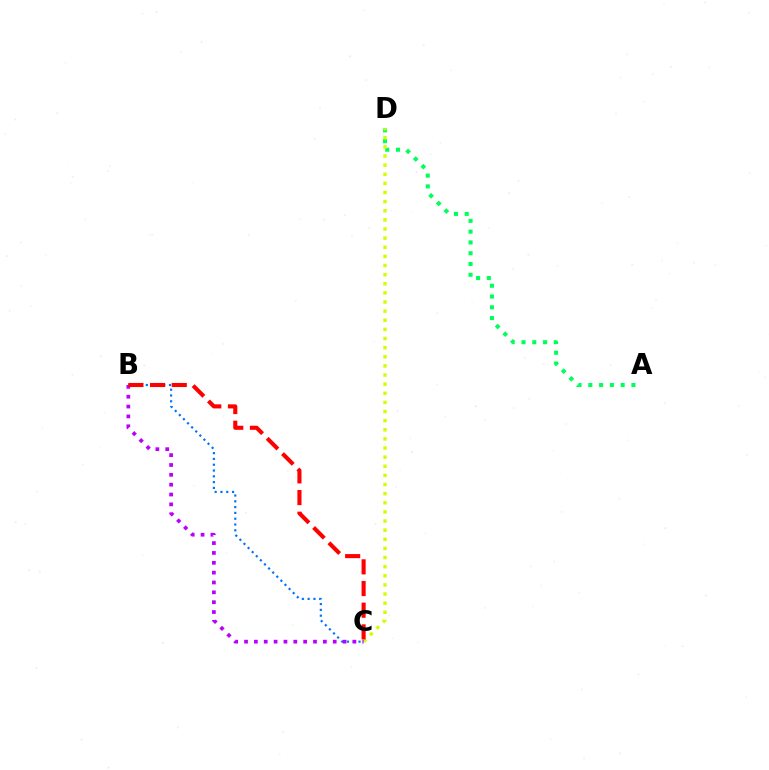{('A', 'D'): [{'color': '#00ff5c', 'line_style': 'dotted', 'thickness': 2.93}], ('C', 'D'): [{'color': '#d1ff00', 'line_style': 'dotted', 'thickness': 2.48}], ('B', 'C'): [{'color': '#0074ff', 'line_style': 'dotted', 'thickness': 1.58}, {'color': '#b900ff', 'line_style': 'dotted', 'thickness': 2.68}, {'color': '#ff0000', 'line_style': 'dashed', 'thickness': 2.95}]}